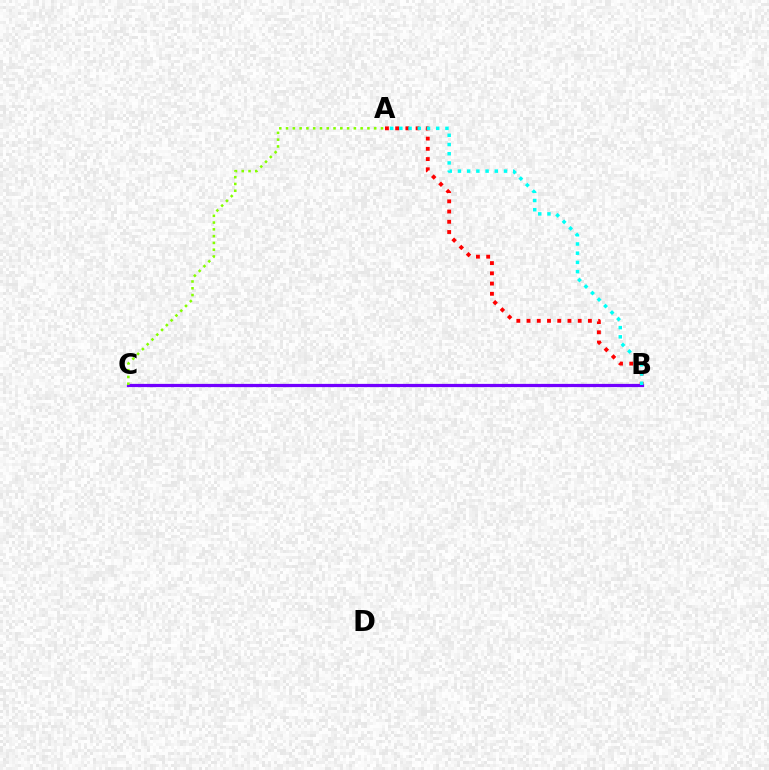{('A', 'B'): [{'color': '#ff0000', 'line_style': 'dotted', 'thickness': 2.78}, {'color': '#00fff6', 'line_style': 'dotted', 'thickness': 2.5}], ('B', 'C'): [{'color': '#7200ff', 'line_style': 'solid', 'thickness': 2.32}], ('A', 'C'): [{'color': '#84ff00', 'line_style': 'dotted', 'thickness': 1.84}]}